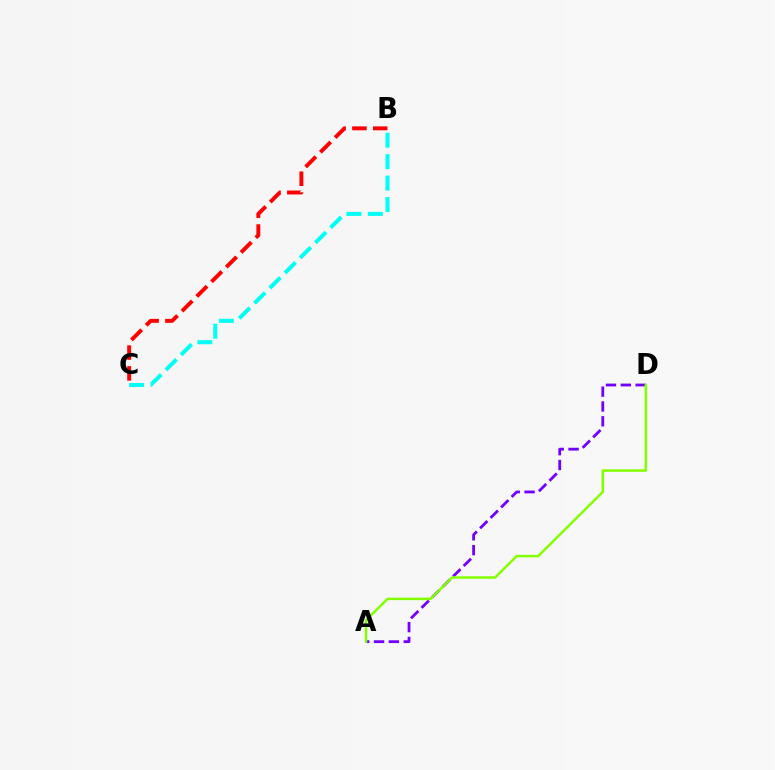{('A', 'D'): [{'color': '#7200ff', 'line_style': 'dashed', 'thickness': 2.02}, {'color': '#84ff00', 'line_style': 'solid', 'thickness': 1.8}], ('B', 'C'): [{'color': '#00fff6', 'line_style': 'dashed', 'thickness': 2.91}, {'color': '#ff0000', 'line_style': 'dashed', 'thickness': 2.83}]}